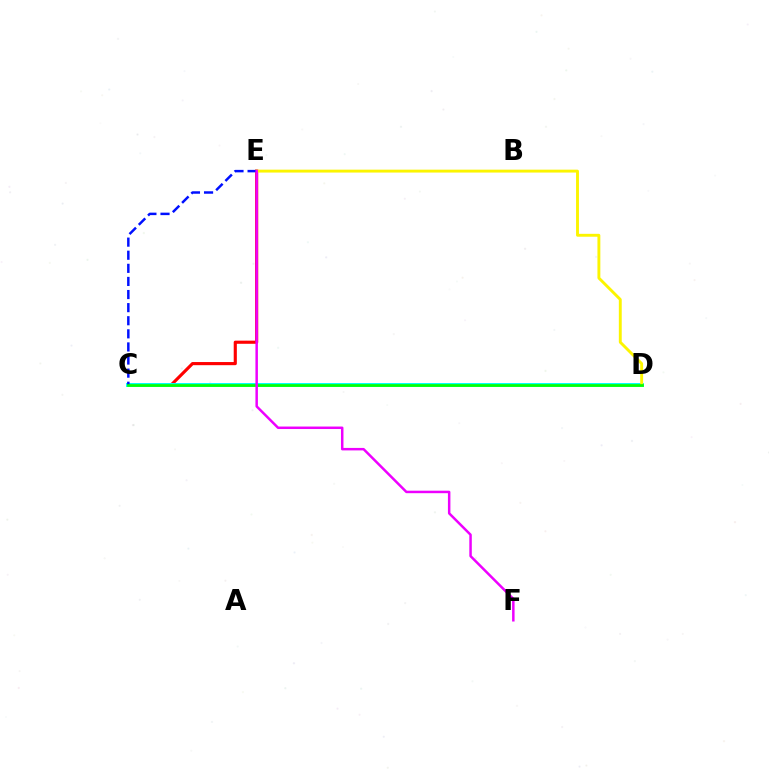{('C', 'E'): [{'color': '#ff0000', 'line_style': 'solid', 'thickness': 2.26}, {'color': '#0010ff', 'line_style': 'dashed', 'thickness': 1.78}], ('C', 'D'): [{'color': '#00fff6', 'line_style': 'solid', 'thickness': 2.85}, {'color': '#08ff00', 'line_style': 'solid', 'thickness': 1.93}], ('D', 'E'): [{'color': '#fcf500', 'line_style': 'solid', 'thickness': 2.08}], ('E', 'F'): [{'color': '#ee00ff', 'line_style': 'solid', 'thickness': 1.79}]}